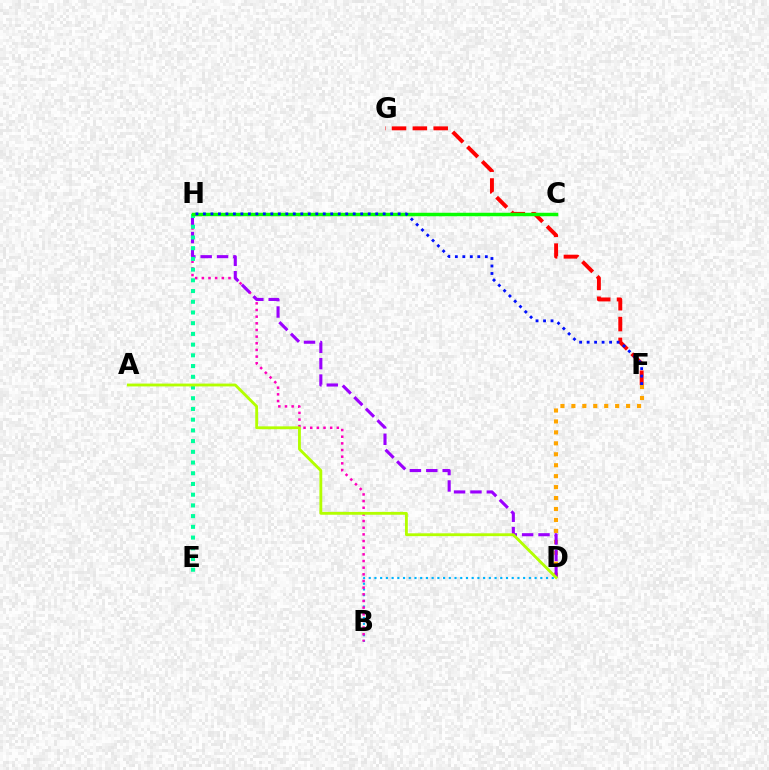{('B', 'D'): [{'color': '#00b5ff', 'line_style': 'dotted', 'thickness': 1.55}], ('D', 'F'): [{'color': '#ffa500', 'line_style': 'dotted', 'thickness': 2.97}], ('B', 'H'): [{'color': '#ff00bd', 'line_style': 'dotted', 'thickness': 1.81}], ('F', 'G'): [{'color': '#ff0000', 'line_style': 'dashed', 'thickness': 2.83}], ('D', 'H'): [{'color': '#9b00ff', 'line_style': 'dashed', 'thickness': 2.23}], ('E', 'H'): [{'color': '#00ff9d', 'line_style': 'dotted', 'thickness': 2.91}], ('C', 'H'): [{'color': '#08ff00', 'line_style': 'solid', 'thickness': 2.5}], ('F', 'H'): [{'color': '#0010ff', 'line_style': 'dotted', 'thickness': 2.03}], ('A', 'D'): [{'color': '#b3ff00', 'line_style': 'solid', 'thickness': 2.05}]}